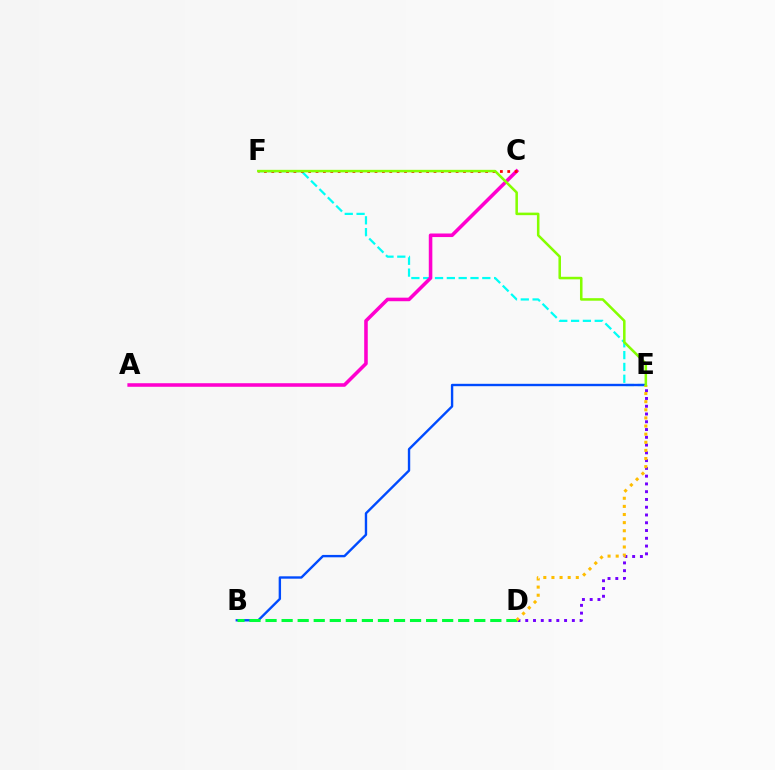{('D', 'E'): [{'color': '#7200ff', 'line_style': 'dotted', 'thickness': 2.11}, {'color': '#ffbd00', 'line_style': 'dotted', 'thickness': 2.21}], ('E', 'F'): [{'color': '#00fff6', 'line_style': 'dashed', 'thickness': 1.61}, {'color': '#84ff00', 'line_style': 'solid', 'thickness': 1.83}], ('A', 'C'): [{'color': '#ff00cf', 'line_style': 'solid', 'thickness': 2.56}], ('B', 'E'): [{'color': '#004bff', 'line_style': 'solid', 'thickness': 1.72}], ('B', 'D'): [{'color': '#00ff39', 'line_style': 'dashed', 'thickness': 2.18}], ('C', 'F'): [{'color': '#ff0000', 'line_style': 'dotted', 'thickness': 2.0}]}